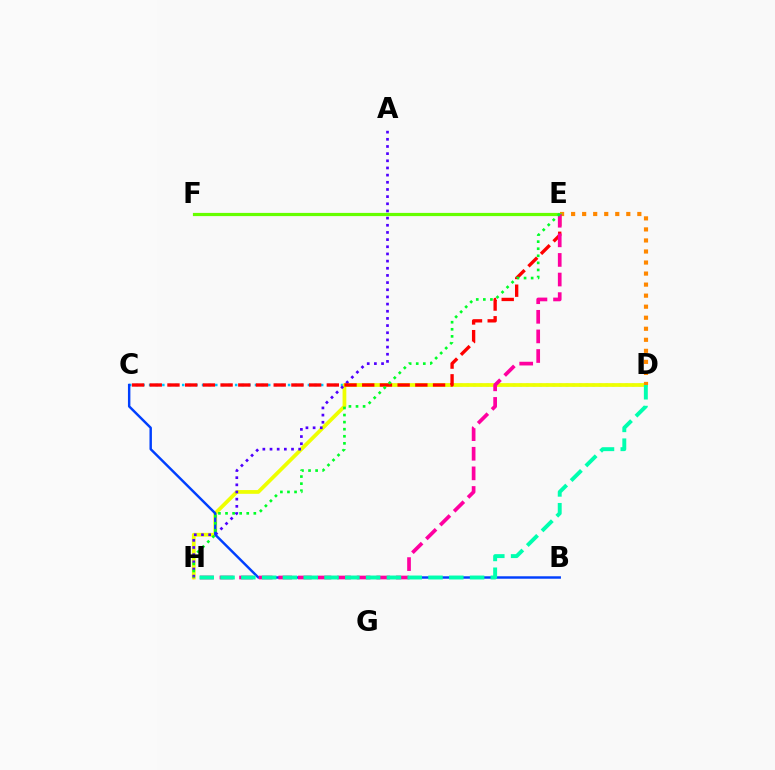{('E', 'F'): [{'color': '#d600ff', 'line_style': 'solid', 'thickness': 2.05}, {'color': '#66ff00', 'line_style': 'solid', 'thickness': 2.3}], ('C', 'D'): [{'color': '#00c7ff', 'line_style': 'dotted', 'thickness': 1.8}], ('D', 'H'): [{'color': '#eeff00', 'line_style': 'solid', 'thickness': 2.69}, {'color': '#00ffaf', 'line_style': 'dashed', 'thickness': 2.83}], ('A', 'H'): [{'color': '#4f00ff', 'line_style': 'dotted', 'thickness': 1.95}], ('D', 'E'): [{'color': '#ff8800', 'line_style': 'dotted', 'thickness': 3.0}], ('B', 'C'): [{'color': '#003fff', 'line_style': 'solid', 'thickness': 1.76}], ('C', 'E'): [{'color': '#ff0000', 'line_style': 'dashed', 'thickness': 2.41}], ('E', 'H'): [{'color': '#ff00a0', 'line_style': 'dashed', 'thickness': 2.66}, {'color': '#00ff27', 'line_style': 'dotted', 'thickness': 1.92}]}